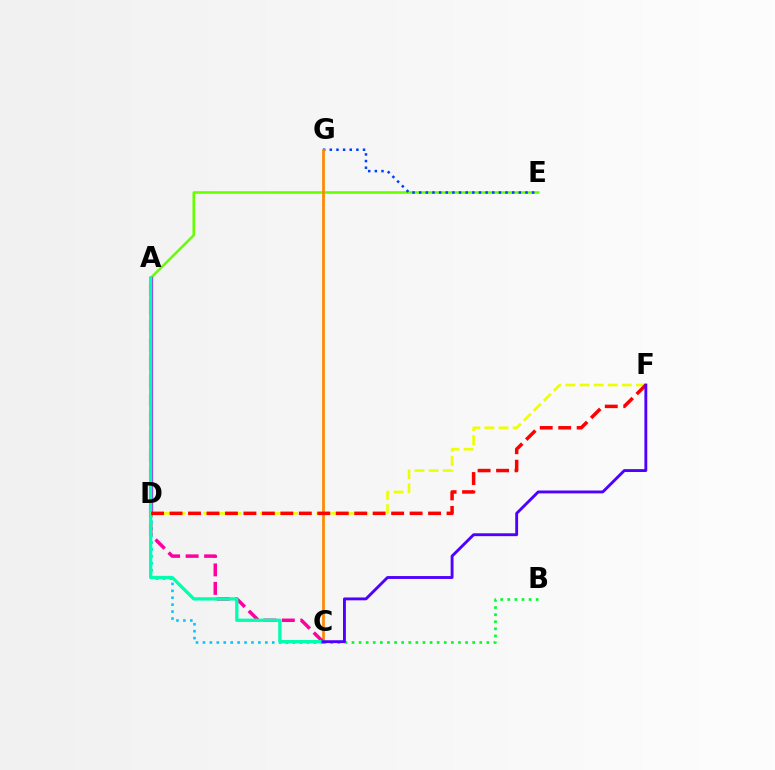{('A', 'E'): [{'color': '#66ff00', 'line_style': 'solid', 'thickness': 1.83}], ('B', 'C'): [{'color': '#00ff27', 'line_style': 'dotted', 'thickness': 1.93}], ('E', 'G'): [{'color': '#003fff', 'line_style': 'dotted', 'thickness': 1.81}], ('C', 'G'): [{'color': '#ff8800', 'line_style': 'solid', 'thickness': 1.97}], ('C', 'D'): [{'color': '#00c7ff', 'line_style': 'dotted', 'thickness': 1.88}], ('A', 'C'): [{'color': '#ff00a0', 'line_style': 'dashed', 'thickness': 2.51}, {'color': '#00ffaf', 'line_style': 'solid', 'thickness': 2.38}], ('A', 'D'): [{'color': '#d600ff', 'line_style': 'solid', 'thickness': 2.37}], ('D', 'F'): [{'color': '#eeff00', 'line_style': 'dashed', 'thickness': 1.91}, {'color': '#ff0000', 'line_style': 'dashed', 'thickness': 2.51}], ('C', 'F'): [{'color': '#4f00ff', 'line_style': 'solid', 'thickness': 2.07}]}